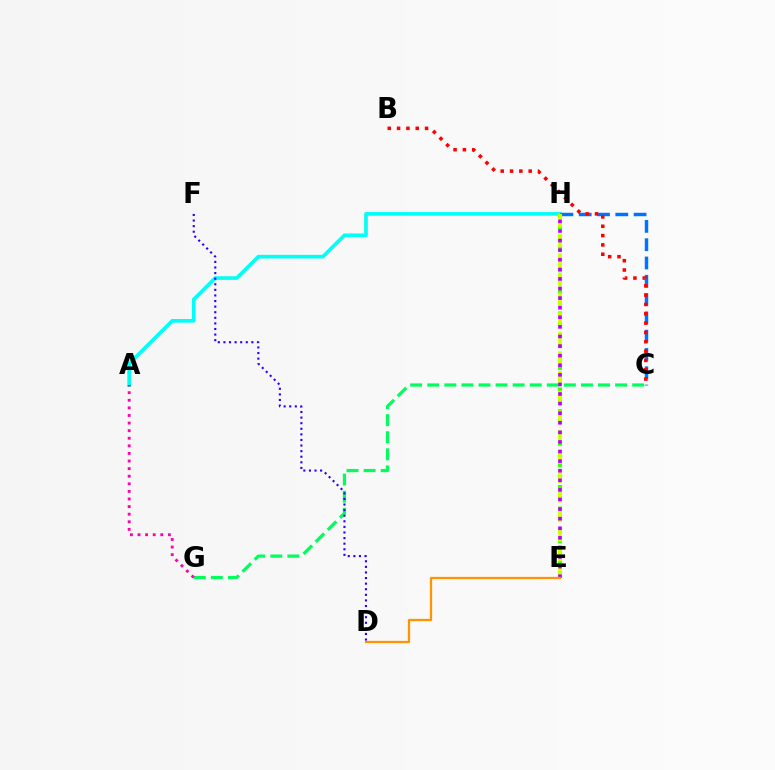{('A', 'H'): [{'color': '#00fff6', 'line_style': 'solid', 'thickness': 2.62}], ('C', 'H'): [{'color': '#0074ff', 'line_style': 'dashed', 'thickness': 2.49}], ('C', 'G'): [{'color': '#00ff5c', 'line_style': 'dashed', 'thickness': 2.32}], ('E', 'H'): [{'color': '#3dff00', 'line_style': 'dotted', 'thickness': 2.94}, {'color': '#d1ff00', 'line_style': 'dashed', 'thickness': 2.67}, {'color': '#b900ff', 'line_style': 'dotted', 'thickness': 2.61}], ('D', 'F'): [{'color': '#2500ff', 'line_style': 'dotted', 'thickness': 1.52}], ('D', 'E'): [{'color': '#ff9400', 'line_style': 'solid', 'thickness': 1.63}], ('A', 'G'): [{'color': '#ff00ac', 'line_style': 'dotted', 'thickness': 2.06}], ('B', 'C'): [{'color': '#ff0000', 'line_style': 'dotted', 'thickness': 2.53}]}